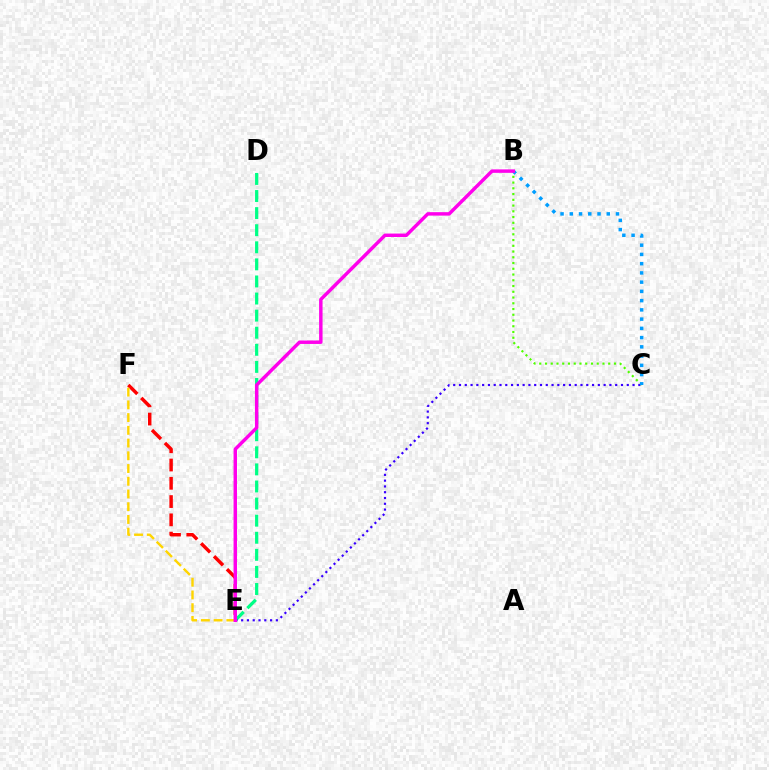{('B', 'C'): [{'color': '#4fff00', 'line_style': 'dotted', 'thickness': 1.56}, {'color': '#009eff', 'line_style': 'dotted', 'thickness': 2.51}], ('D', 'E'): [{'color': '#00ff86', 'line_style': 'dashed', 'thickness': 2.32}], ('C', 'E'): [{'color': '#3700ff', 'line_style': 'dotted', 'thickness': 1.57}], ('E', 'F'): [{'color': '#ff0000', 'line_style': 'dashed', 'thickness': 2.48}, {'color': '#ffd500', 'line_style': 'dashed', 'thickness': 1.73}], ('B', 'E'): [{'color': '#ff00ed', 'line_style': 'solid', 'thickness': 2.48}]}